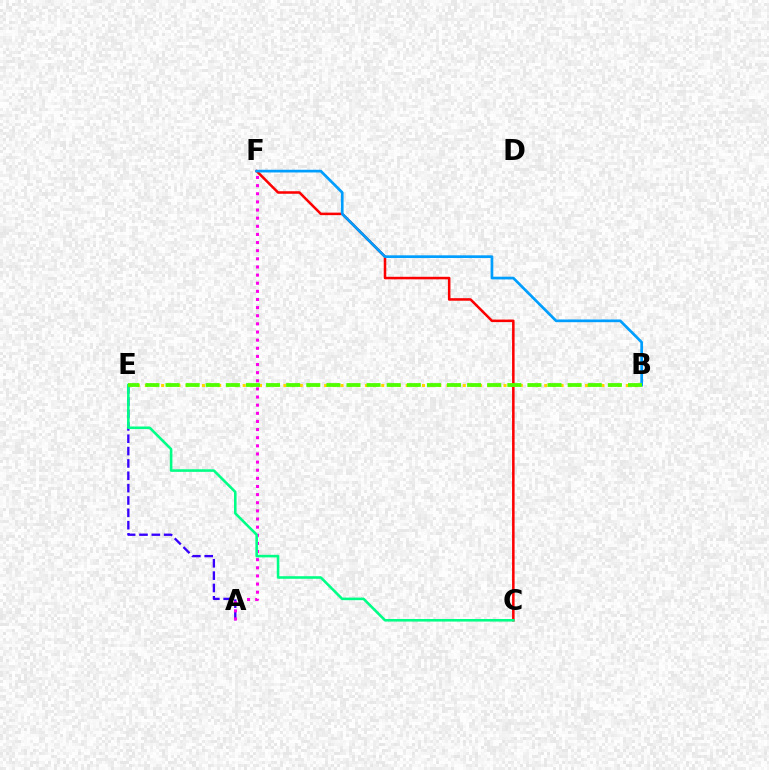{('C', 'F'): [{'color': '#ff0000', 'line_style': 'solid', 'thickness': 1.82}], ('A', 'E'): [{'color': '#3700ff', 'line_style': 'dashed', 'thickness': 1.68}], ('A', 'F'): [{'color': '#ff00ed', 'line_style': 'dotted', 'thickness': 2.21}], ('C', 'E'): [{'color': '#00ff86', 'line_style': 'solid', 'thickness': 1.86}], ('B', 'E'): [{'color': '#ffd500', 'line_style': 'dotted', 'thickness': 2.21}, {'color': '#4fff00', 'line_style': 'dashed', 'thickness': 2.73}], ('B', 'F'): [{'color': '#009eff', 'line_style': 'solid', 'thickness': 1.95}]}